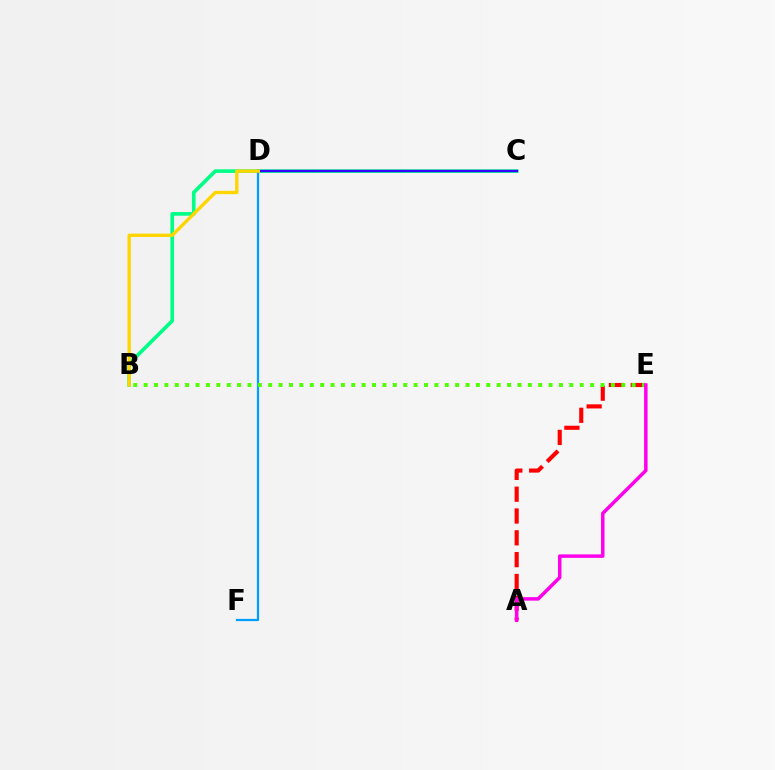{('B', 'C'): [{'color': '#00ff86', 'line_style': 'solid', 'thickness': 2.63}], ('C', 'D'): [{'color': '#3700ff', 'line_style': 'solid', 'thickness': 1.67}], ('D', 'F'): [{'color': '#009eff', 'line_style': 'solid', 'thickness': 1.61}], ('A', 'E'): [{'color': '#ff0000', 'line_style': 'dashed', 'thickness': 2.96}, {'color': '#ff00ed', 'line_style': 'solid', 'thickness': 2.52}], ('B', 'E'): [{'color': '#4fff00', 'line_style': 'dotted', 'thickness': 2.82}], ('B', 'D'): [{'color': '#ffd500', 'line_style': 'solid', 'thickness': 2.41}]}